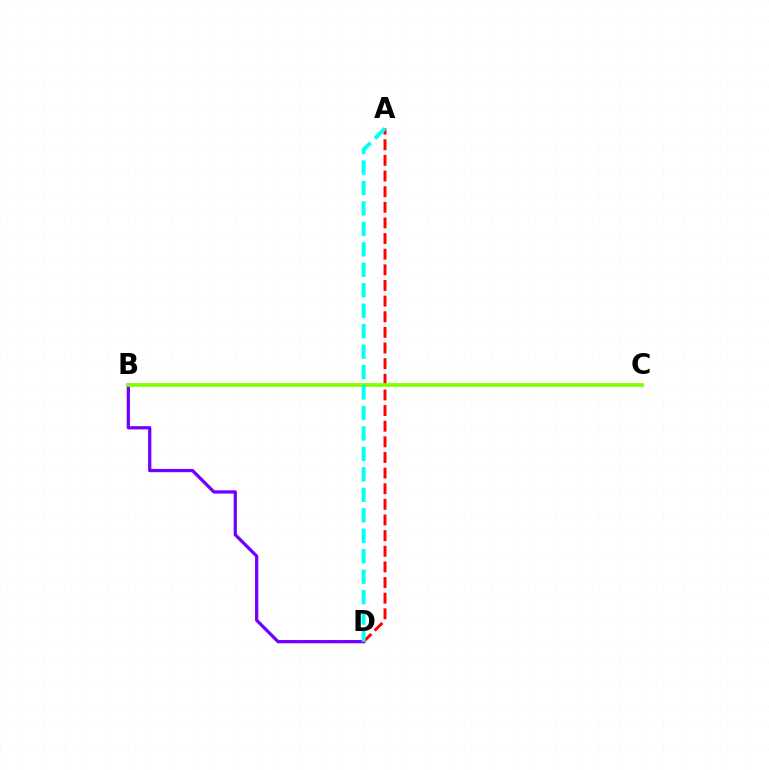{('B', 'D'): [{'color': '#7200ff', 'line_style': 'solid', 'thickness': 2.35}], ('A', 'D'): [{'color': '#ff0000', 'line_style': 'dashed', 'thickness': 2.12}, {'color': '#00fff6', 'line_style': 'dashed', 'thickness': 2.78}], ('B', 'C'): [{'color': '#84ff00', 'line_style': 'solid', 'thickness': 2.72}]}